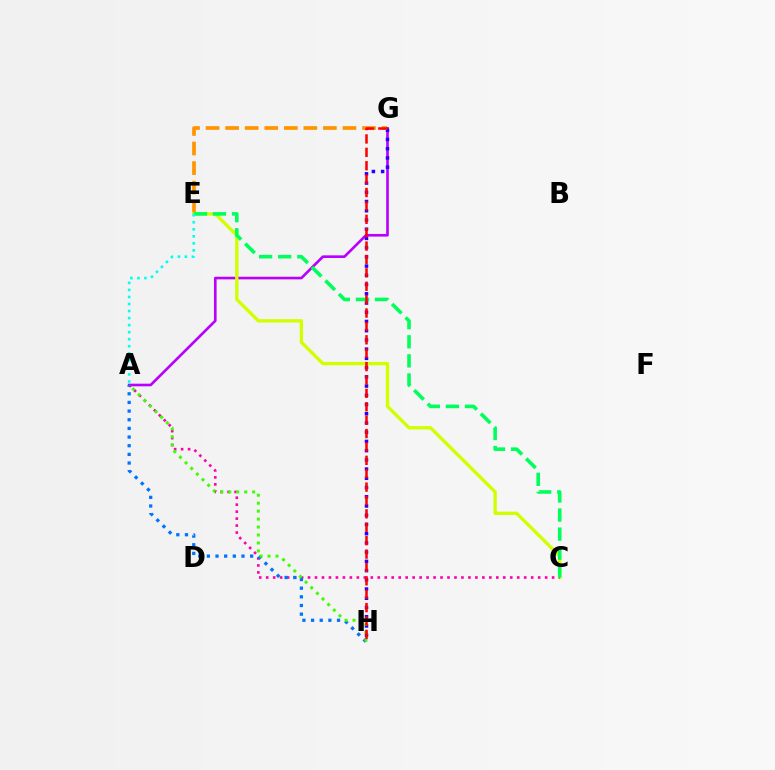{('A', 'G'): [{'color': '#b900ff', 'line_style': 'solid', 'thickness': 1.9}], ('G', 'H'): [{'color': '#2500ff', 'line_style': 'dotted', 'thickness': 2.51}, {'color': '#ff0000', 'line_style': 'dashed', 'thickness': 1.82}], ('E', 'G'): [{'color': '#ff9400', 'line_style': 'dashed', 'thickness': 2.66}], ('C', 'E'): [{'color': '#d1ff00', 'line_style': 'solid', 'thickness': 2.41}, {'color': '#00ff5c', 'line_style': 'dashed', 'thickness': 2.59}], ('A', 'C'): [{'color': '#ff00ac', 'line_style': 'dotted', 'thickness': 1.89}], ('A', 'H'): [{'color': '#0074ff', 'line_style': 'dotted', 'thickness': 2.35}, {'color': '#3dff00', 'line_style': 'dotted', 'thickness': 2.16}], ('A', 'E'): [{'color': '#00fff6', 'line_style': 'dotted', 'thickness': 1.91}]}